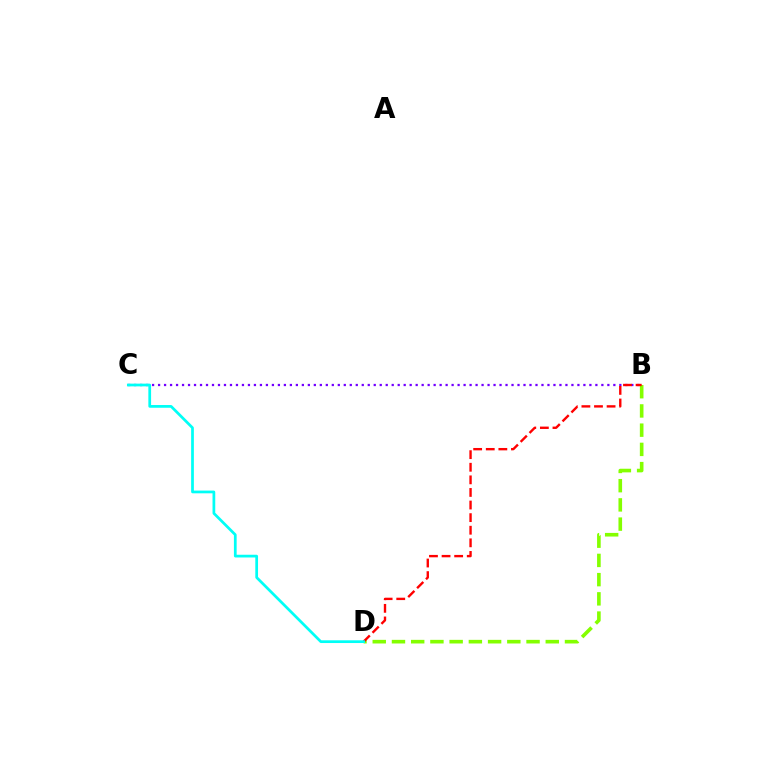{('B', 'D'): [{'color': '#84ff00', 'line_style': 'dashed', 'thickness': 2.61}, {'color': '#ff0000', 'line_style': 'dashed', 'thickness': 1.71}], ('B', 'C'): [{'color': '#7200ff', 'line_style': 'dotted', 'thickness': 1.63}], ('C', 'D'): [{'color': '#00fff6', 'line_style': 'solid', 'thickness': 1.97}]}